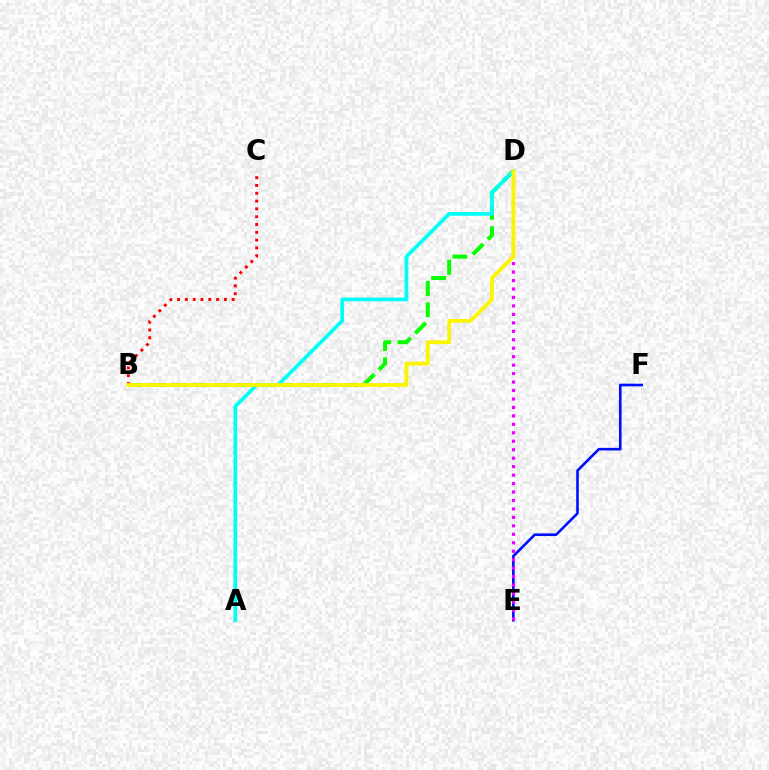{('E', 'F'): [{'color': '#0010ff', 'line_style': 'solid', 'thickness': 1.88}], ('D', 'E'): [{'color': '#ee00ff', 'line_style': 'dotted', 'thickness': 2.3}], ('B', 'D'): [{'color': '#08ff00', 'line_style': 'dashed', 'thickness': 2.89}, {'color': '#fcf500', 'line_style': 'solid', 'thickness': 2.71}], ('B', 'C'): [{'color': '#ff0000', 'line_style': 'dotted', 'thickness': 2.12}], ('A', 'D'): [{'color': '#00fff6', 'line_style': 'solid', 'thickness': 2.68}]}